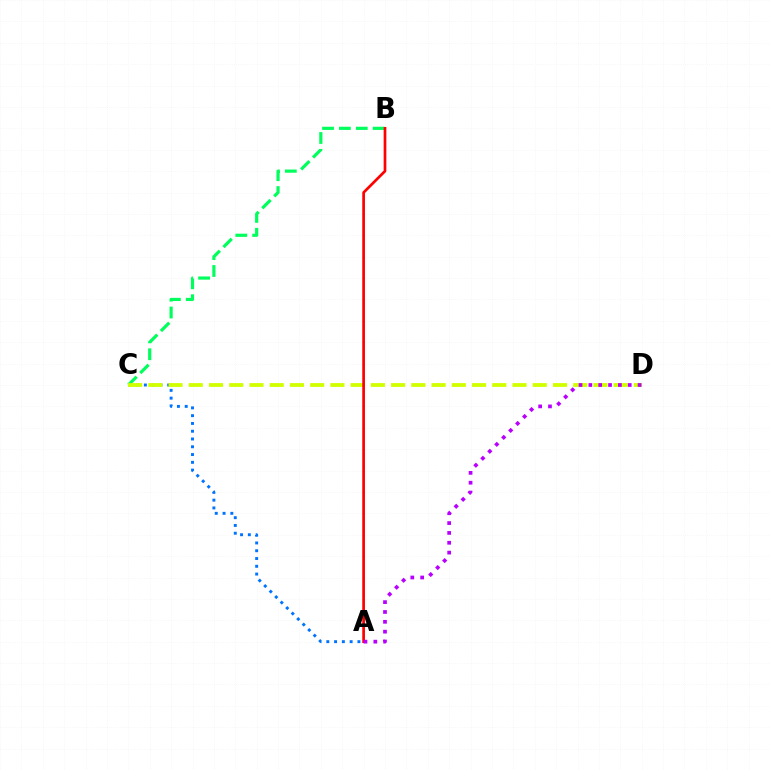{('B', 'C'): [{'color': '#00ff5c', 'line_style': 'dashed', 'thickness': 2.29}], ('A', 'C'): [{'color': '#0074ff', 'line_style': 'dotted', 'thickness': 2.11}], ('C', 'D'): [{'color': '#d1ff00', 'line_style': 'dashed', 'thickness': 2.75}], ('A', 'B'): [{'color': '#ff0000', 'line_style': 'solid', 'thickness': 1.95}], ('A', 'D'): [{'color': '#b900ff', 'line_style': 'dotted', 'thickness': 2.68}]}